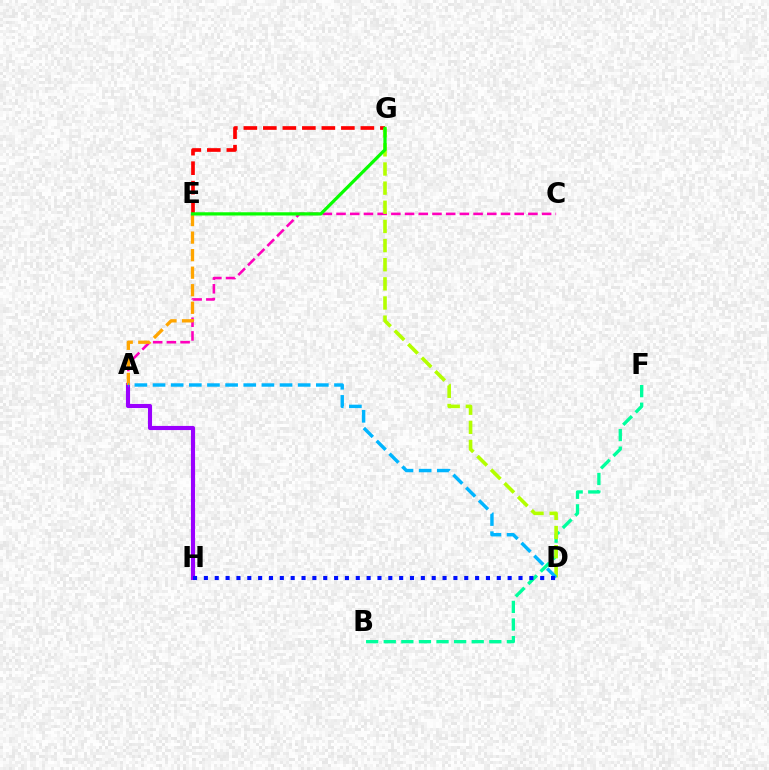{('A', 'C'): [{'color': '#ff00bd', 'line_style': 'dashed', 'thickness': 1.86}], ('B', 'F'): [{'color': '#00ff9d', 'line_style': 'dashed', 'thickness': 2.39}], ('E', 'G'): [{'color': '#ff0000', 'line_style': 'dashed', 'thickness': 2.65}, {'color': '#08ff00', 'line_style': 'solid', 'thickness': 2.33}], ('D', 'G'): [{'color': '#b3ff00', 'line_style': 'dashed', 'thickness': 2.6}], ('A', 'H'): [{'color': '#9b00ff', 'line_style': 'solid', 'thickness': 2.97}], ('A', 'E'): [{'color': '#ffa500', 'line_style': 'dashed', 'thickness': 2.38}], ('A', 'D'): [{'color': '#00b5ff', 'line_style': 'dashed', 'thickness': 2.47}], ('D', 'H'): [{'color': '#0010ff', 'line_style': 'dotted', 'thickness': 2.95}]}